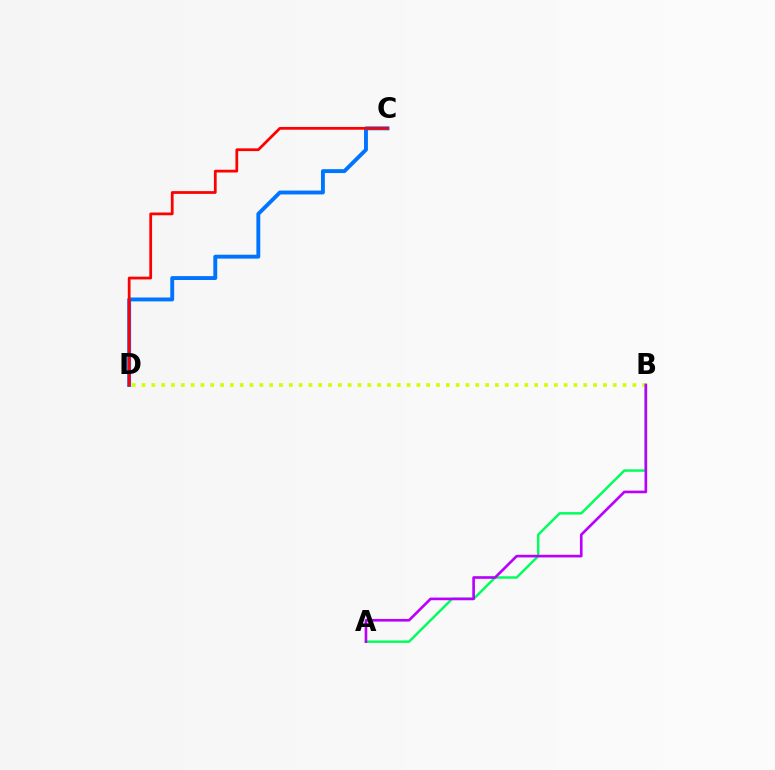{('C', 'D'): [{'color': '#0074ff', 'line_style': 'solid', 'thickness': 2.8}, {'color': '#ff0000', 'line_style': 'solid', 'thickness': 1.99}], ('A', 'B'): [{'color': '#00ff5c', 'line_style': 'solid', 'thickness': 1.77}, {'color': '#b900ff', 'line_style': 'solid', 'thickness': 1.9}], ('B', 'D'): [{'color': '#d1ff00', 'line_style': 'dotted', 'thickness': 2.67}]}